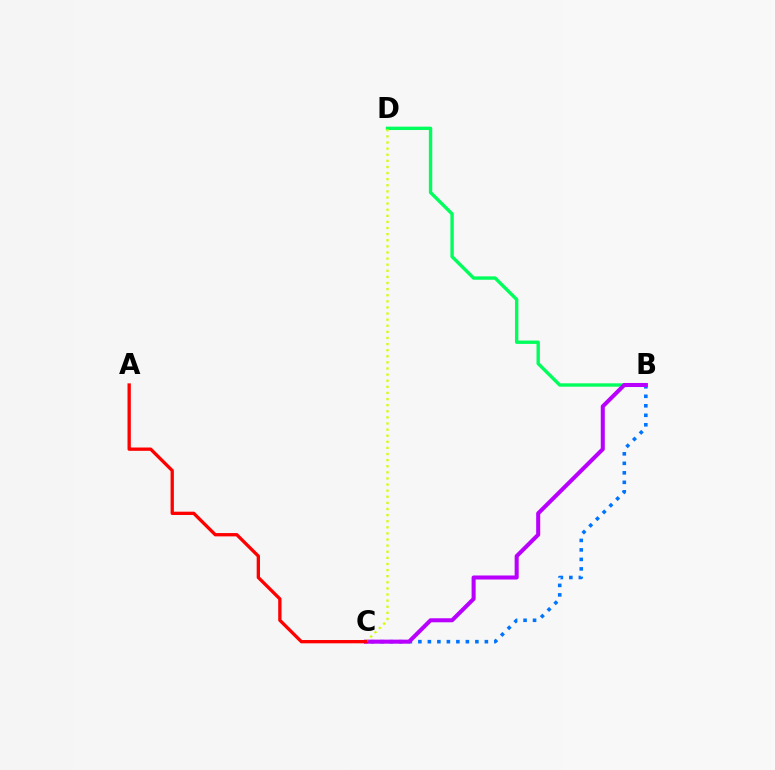{('B', 'C'): [{'color': '#0074ff', 'line_style': 'dotted', 'thickness': 2.58}, {'color': '#b900ff', 'line_style': 'solid', 'thickness': 2.91}], ('B', 'D'): [{'color': '#00ff5c', 'line_style': 'solid', 'thickness': 2.43}], ('C', 'D'): [{'color': '#d1ff00', 'line_style': 'dotted', 'thickness': 1.66}], ('A', 'C'): [{'color': '#ff0000', 'line_style': 'solid', 'thickness': 2.38}]}